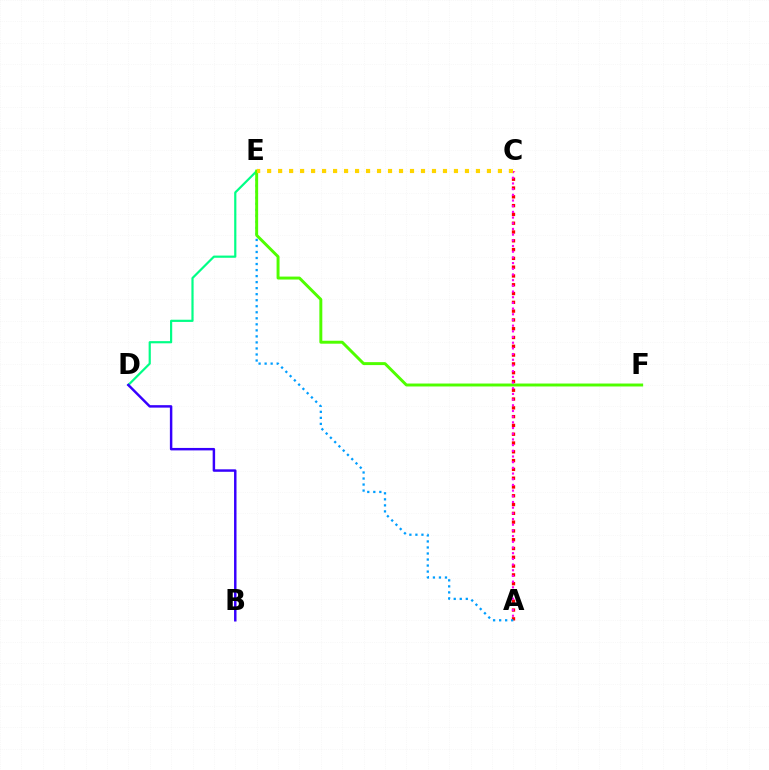{('D', 'E'): [{'color': '#00ff86', 'line_style': 'solid', 'thickness': 1.58}], ('A', 'C'): [{'color': '#ff0000', 'line_style': 'dotted', 'thickness': 2.39}, {'color': '#ff00ed', 'line_style': 'dotted', 'thickness': 1.55}], ('B', 'D'): [{'color': '#3700ff', 'line_style': 'solid', 'thickness': 1.77}], ('A', 'E'): [{'color': '#009eff', 'line_style': 'dotted', 'thickness': 1.64}], ('E', 'F'): [{'color': '#4fff00', 'line_style': 'solid', 'thickness': 2.12}], ('C', 'E'): [{'color': '#ffd500', 'line_style': 'dotted', 'thickness': 2.99}]}